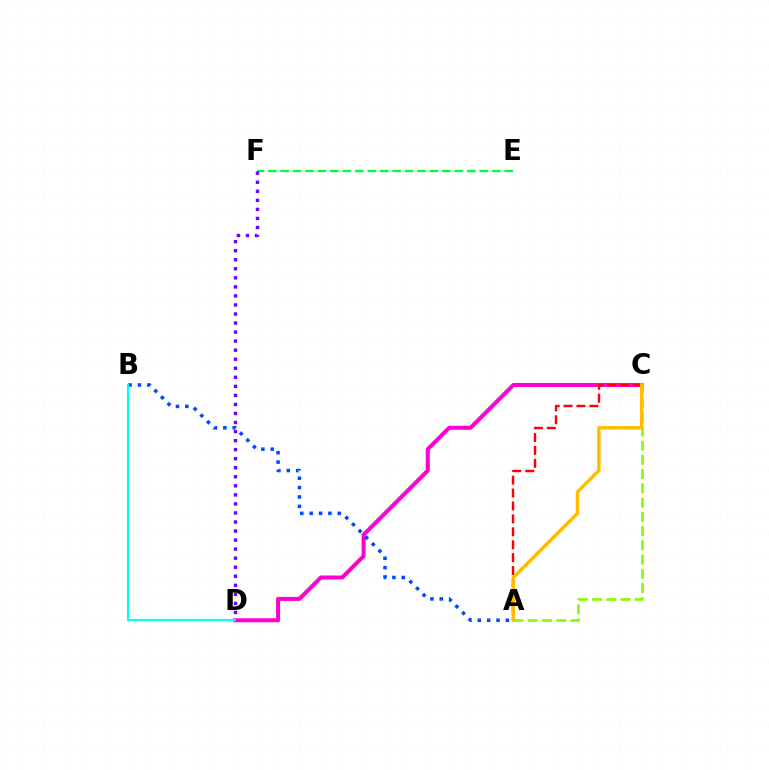{('C', 'D'): [{'color': '#ff00cf', 'line_style': 'solid', 'thickness': 2.89}], ('A', 'C'): [{'color': '#ff0000', 'line_style': 'dashed', 'thickness': 1.76}, {'color': '#84ff00', 'line_style': 'dashed', 'thickness': 1.93}, {'color': '#ffbd00', 'line_style': 'solid', 'thickness': 2.48}], ('E', 'F'): [{'color': '#00ff39', 'line_style': 'dashed', 'thickness': 1.69}], ('D', 'F'): [{'color': '#7200ff', 'line_style': 'dotted', 'thickness': 2.46}], ('A', 'B'): [{'color': '#004bff', 'line_style': 'dotted', 'thickness': 2.55}], ('B', 'D'): [{'color': '#00fff6', 'line_style': 'solid', 'thickness': 1.56}]}